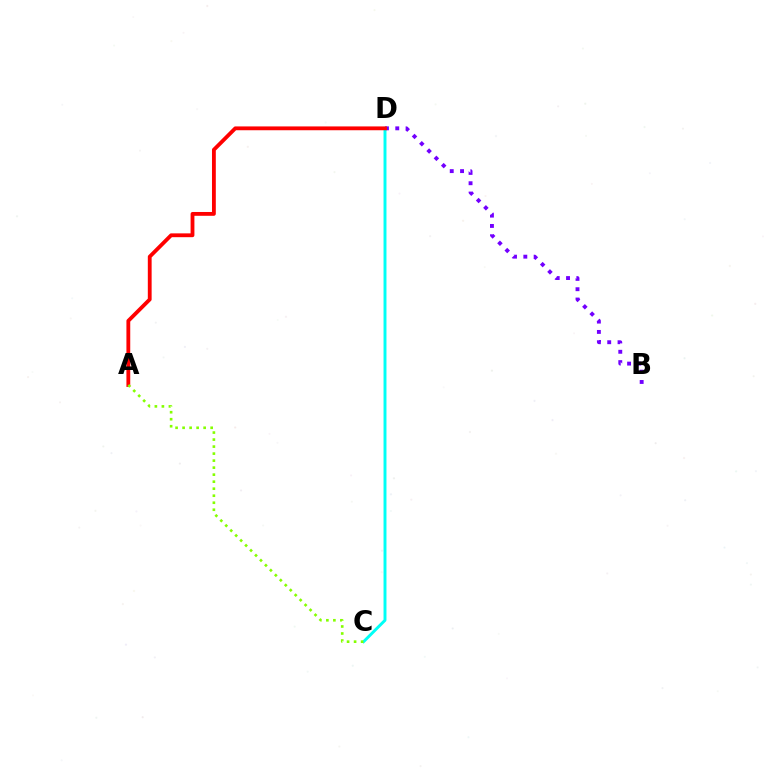{('B', 'D'): [{'color': '#7200ff', 'line_style': 'dotted', 'thickness': 2.8}], ('C', 'D'): [{'color': '#00fff6', 'line_style': 'solid', 'thickness': 2.12}], ('A', 'D'): [{'color': '#ff0000', 'line_style': 'solid', 'thickness': 2.75}], ('A', 'C'): [{'color': '#84ff00', 'line_style': 'dotted', 'thickness': 1.91}]}